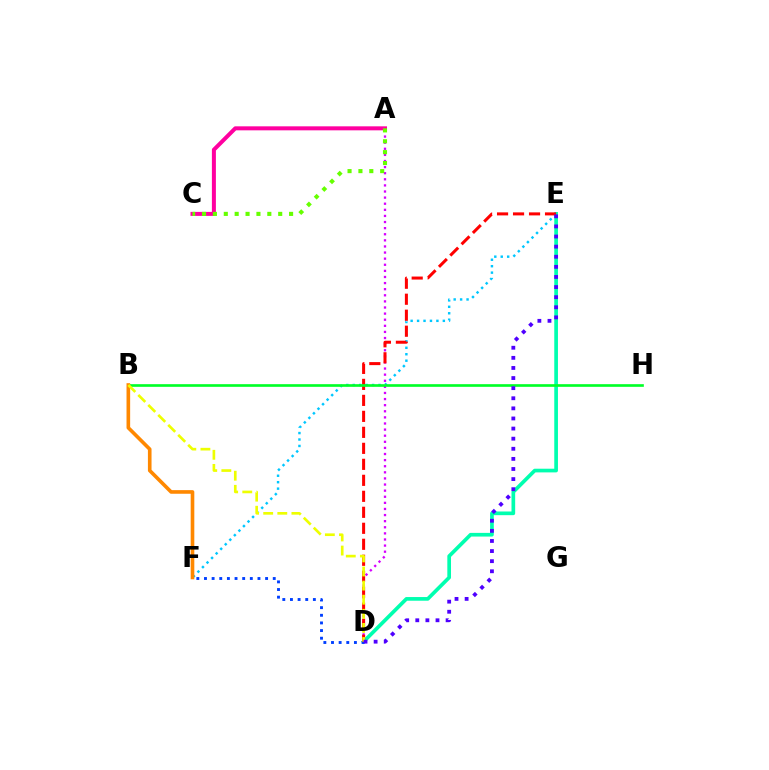{('A', 'D'): [{'color': '#d600ff', 'line_style': 'dotted', 'thickness': 1.66}], ('E', 'F'): [{'color': '#00c7ff', 'line_style': 'dotted', 'thickness': 1.75}], ('D', 'E'): [{'color': '#00ffaf', 'line_style': 'solid', 'thickness': 2.65}, {'color': '#ff0000', 'line_style': 'dashed', 'thickness': 2.17}, {'color': '#4f00ff', 'line_style': 'dotted', 'thickness': 2.75}], ('A', 'C'): [{'color': '#ff00a0', 'line_style': 'solid', 'thickness': 2.88}, {'color': '#66ff00', 'line_style': 'dotted', 'thickness': 2.96}], ('D', 'F'): [{'color': '#003fff', 'line_style': 'dotted', 'thickness': 2.08}], ('B', 'H'): [{'color': '#00ff27', 'line_style': 'solid', 'thickness': 1.91}], ('B', 'F'): [{'color': '#ff8800', 'line_style': 'solid', 'thickness': 2.61}], ('B', 'D'): [{'color': '#eeff00', 'line_style': 'dashed', 'thickness': 1.92}]}